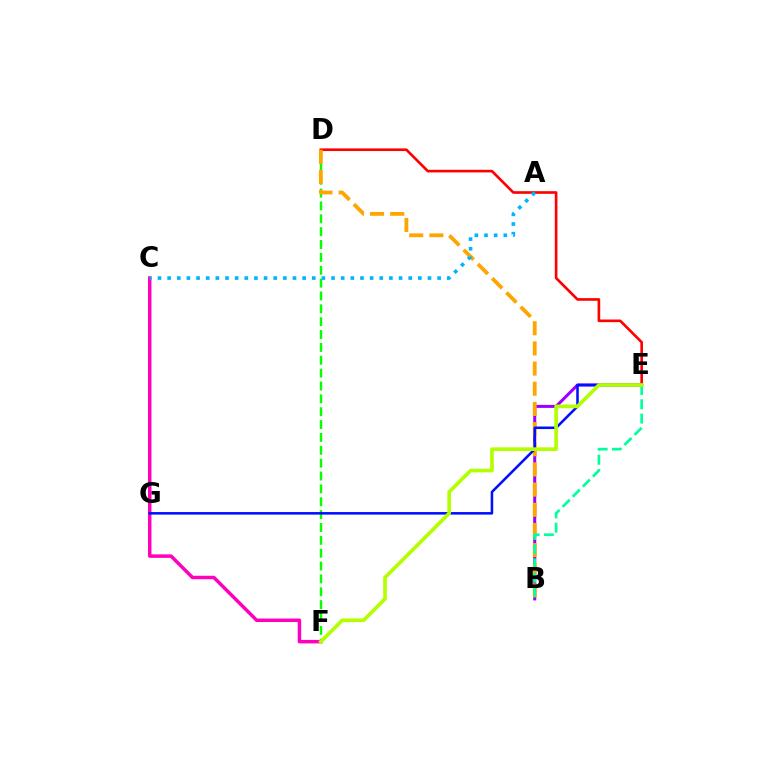{('D', 'E'): [{'color': '#ff0000', 'line_style': 'solid', 'thickness': 1.91}], ('D', 'F'): [{'color': '#08ff00', 'line_style': 'dashed', 'thickness': 1.75}], ('B', 'E'): [{'color': '#9b00ff', 'line_style': 'solid', 'thickness': 2.18}, {'color': '#00ff9d', 'line_style': 'dashed', 'thickness': 1.94}], ('C', 'F'): [{'color': '#ff00bd', 'line_style': 'solid', 'thickness': 2.5}], ('B', 'D'): [{'color': '#ffa500', 'line_style': 'dashed', 'thickness': 2.74}], ('E', 'G'): [{'color': '#0010ff', 'line_style': 'solid', 'thickness': 1.83}], ('A', 'C'): [{'color': '#00b5ff', 'line_style': 'dotted', 'thickness': 2.62}], ('E', 'F'): [{'color': '#b3ff00', 'line_style': 'solid', 'thickness': 2.63}]}